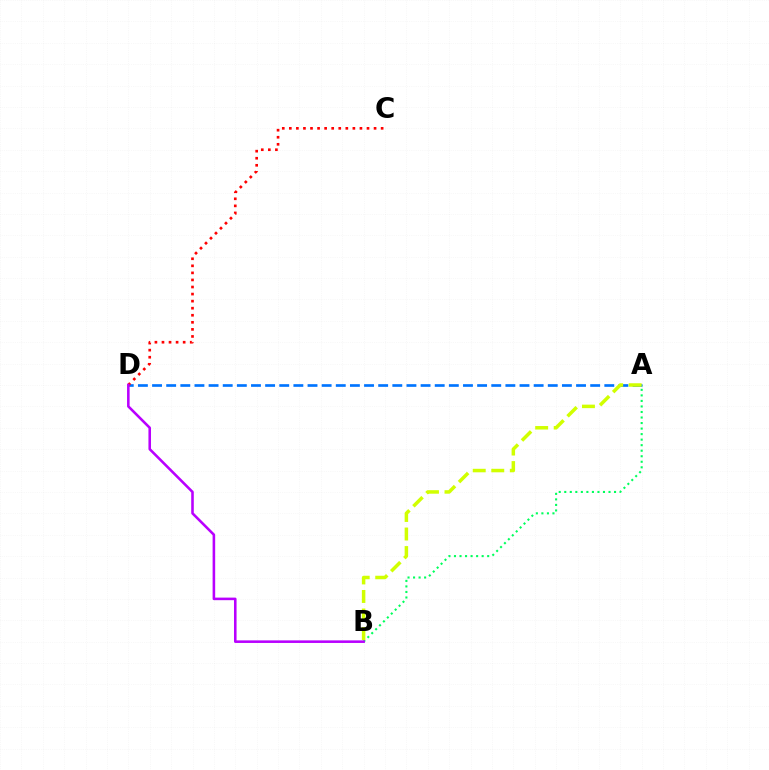{('A', 'D'): [{'color': '#0074ff', 'line_style': 'dashed', 'thickness': 1.92}], ('A', 'B'): [{'color': '#00ff5c', 'line_style': 'dotted', 'thickness': 1.5}, {'color': '#d1ff00', 'line_style': 'dashed', 'thickness': 2.52}], ('C', 'D'): [{'color': '#ff0000', 'line_style': 'dotted', 'thickness': 1.92}], ('B', 'D'): [{'color': '#b900ff', 'line_style': 'solid', 'thickness': 1.85}]}